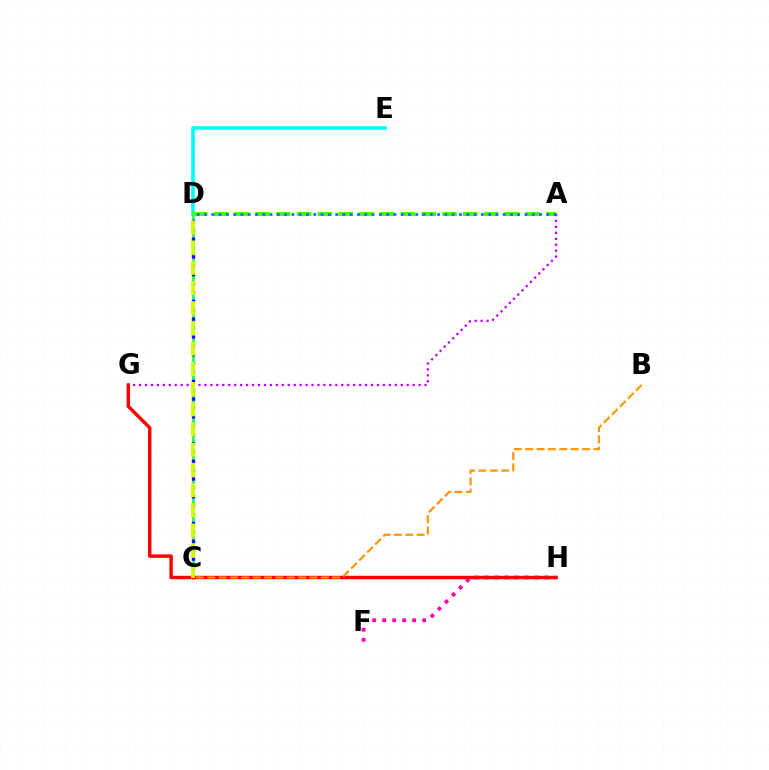{('A', 'G'): [{'color': '#b900ff', 'line_style': 'dotted', 'thickness': 1.62}], ('F', 'H'): [{'color': '#ff00ac', 'line_style': 'dotted', 'thickness': 2.72}], ('D', 'E'): [{'color': '#00fff6', 'line_style': 'solid', 'thickness': 2.61}], ('C', 'D'): [{'color': '#00ff5c', 'line_style': 'solid', 'thickness': 1.81}, {'color': '#2500ff', 'line_style': 'dotted', 'thickness': 2.41}, {'color': '#d1ff00', 'line_style': 'dashed', 'thickness': 2.75}], ('A', 'D'): [{'color': '#3dff00', 'line_style': 'dashed', 'thickness': 2.82}, {'color': '#0074ff', 'line_style': 'dotted', 'thickness': 1.98}], ('G', 'H'): [{'color': '#ff0000', 'line_style': 'solid', 'thickness': 2.48}], ('B', 'C'): [{'color': '#ff9400', 'line_style': 'dashed', 'thickness': 1.54}]}